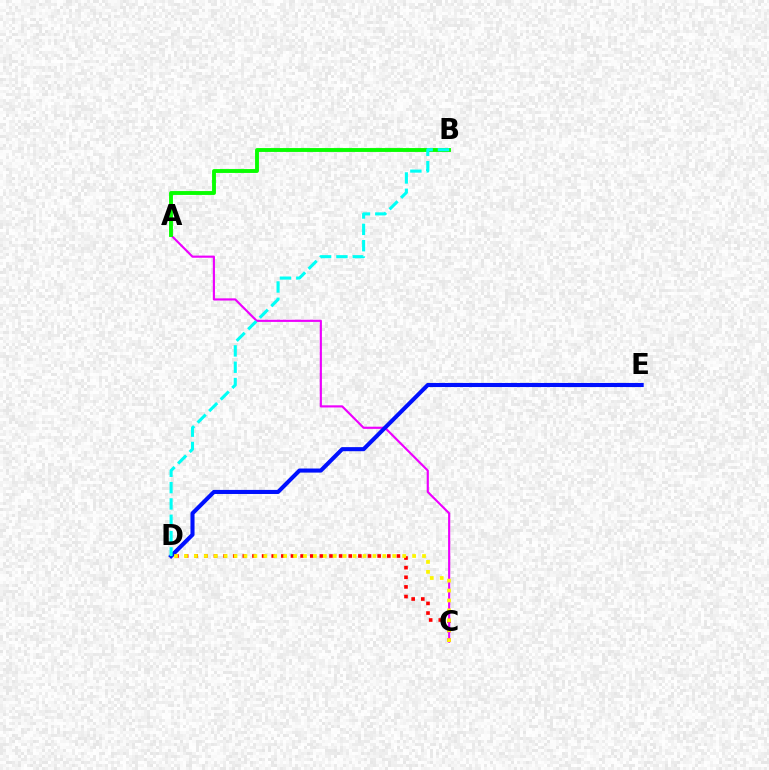{('C', 'D'): [{'color': '#ff0000', 'line_style': 'dotted', 'thickness': 2.62}, {'color': '#fcf500', 'line_style': 'dotted', 'thickness': 2.7}], ('A', 'C'): [{'color': '#ee00ff', 'line_style': 'solid', 'thickness': 1.55}], ('D', 'E'): [{'color': '#0010ff', 'line_style': 'solid', 'thickness': 2.94}], ('A', 'B'): [{'color': '#08ff00', 'line_style': 'solid', 'thickness': 2.79}], ('B', 'D'): [{'color': '#00fff6', 'line_style': 'dashed', 'thickness': 2.22}]}